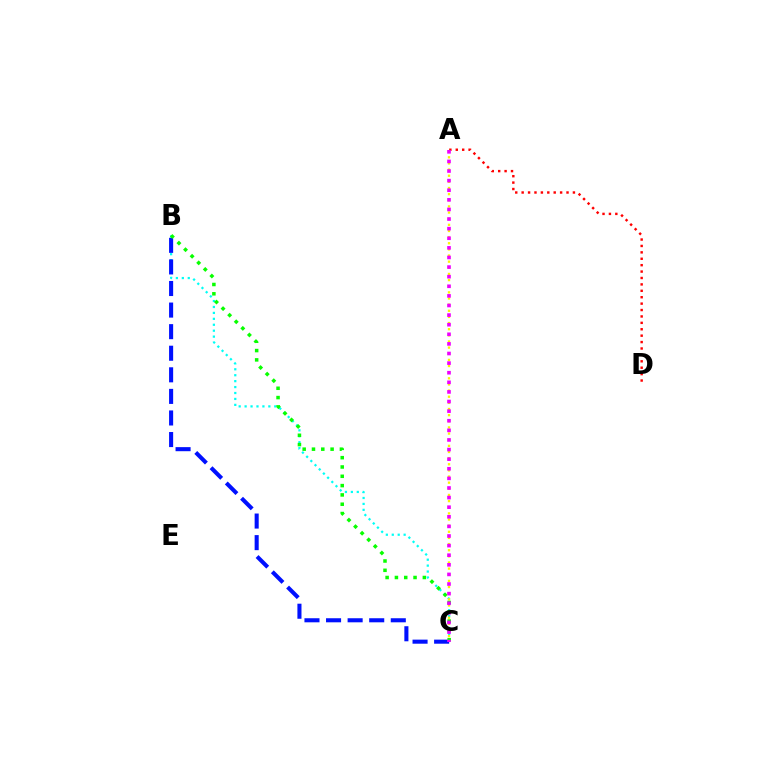{('B', 'C'): [{'color': '#00fff6', 'line_style': 'dotted', 'thickness': 1.61}, {'color': '#0010ff', 'line_style': 'dashed', 'thickness': 2.93}, {'color': '#08ff00', 'line_style': 'dotted', 'thickness': 2.53}], ('A', 'D'): [{'color': '#ff0000', 'line_style': 'dotted', 'thickness': 1.74}], ('A', 'C'): [{'color': '#fcf500', 'line_style': 'dotted', 'thickness': 1.67}, {'color': '#ee00ff', 'line_style': 'dotted', 'thickness': 2.61}]}